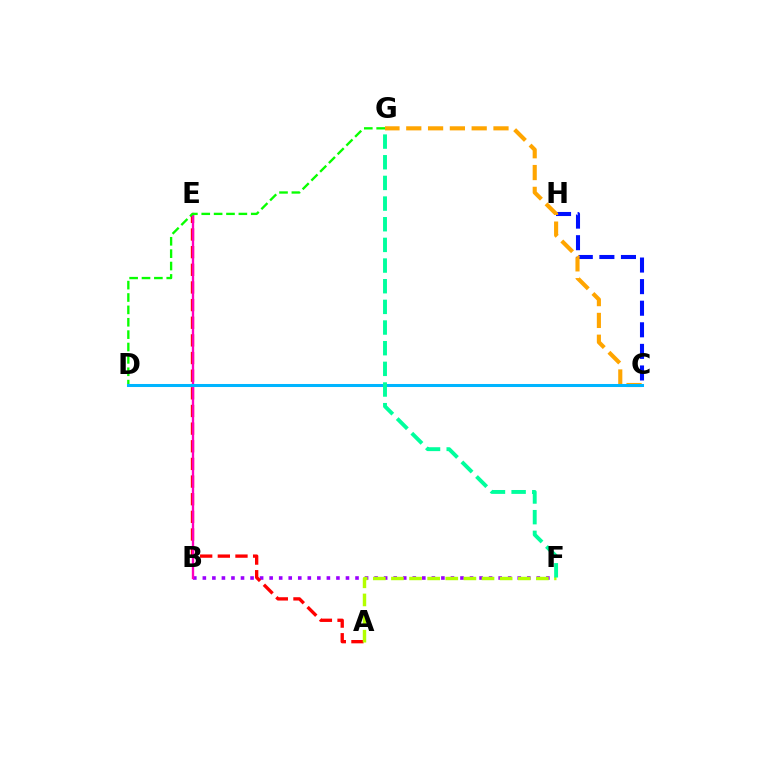{('B', 'F'): [{'color': '#9b00ff', 'line_style': 'dotted', 'thickness': 2.59}], ('A', 'E'): [{'color': '#ff0000', 'line_style': 'dashed', 'thickness': 2.4}], ('C', 'H'): [{'color': '#0010ff', 'line_style': 'dashed', 'thickness': 2.93}], ('B', 'E'): [{'color': '#ff00bd', 'line_style': 'solid', 'thickness': 1.69}], ('C', 'G'): [{'color': '#ffa500', 'line_style': 'dashed', 'thickness': 2.96}], ('D', 'G'): [{'color': '#08ff00', 'line_style': 'dashed', 'thickness': 1.68}], ('C', 'D'): [{'color': '#00b5ff', 'line_style': 'solid', 'thickness': 2.18}], ('A', 'F'): [{'color': '#b3ff00', 'line_style': 'dashed', 'thickness': 2.46}], ('F', 'G'): [{'color': '#00ff9d', 'line_style': 'dashed', 'thickness': 2.81}]}